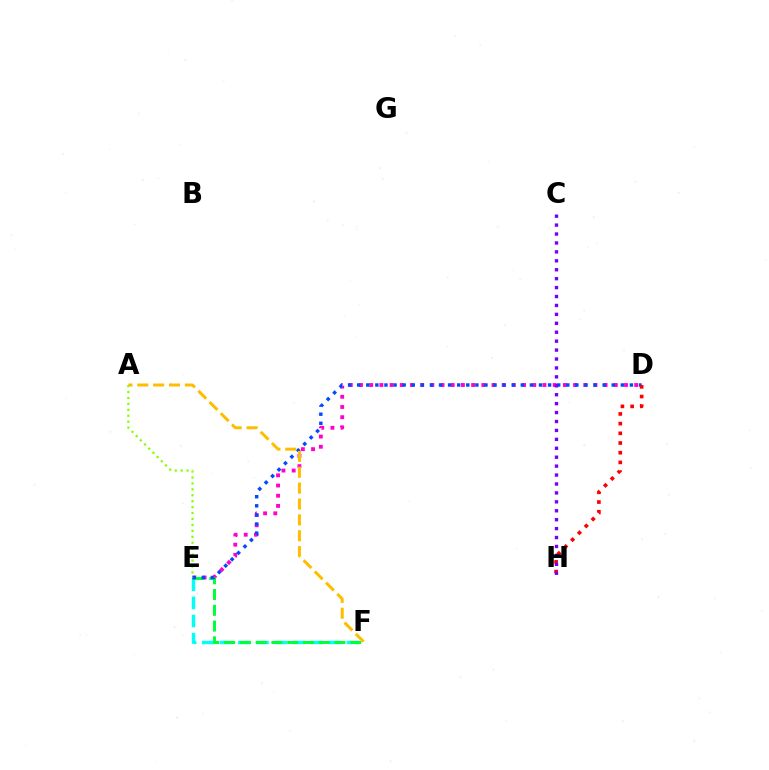{('E', 'F'): [{'color': '#00fff6', 'line_style': 'dashed', 'thickness': 2.46}, {'color': '#00ff39', 'line_style': 'dashed', 'thickness': 2.14}], ('D', 'E'): [{'color': '#ff00cf', 'line_style': 'dotted', 'thickness': 2.77}, {'color': '#004bff', 'line_style': 'dotted', 'thickness': 2.47}], ('A', 'F'): [{'color': '#ffbd00', 'line_style': 'dashed', 'thickness': 2.16}], ('D', 'H'): [{'color': '#ff0000', 'line_style': 'dotted', 'thickness': 2.63}], ('C', 'H'): [{'color': '#7200ff', 'line_style': 'dotted', 'thickness': 2.43}], ('A', 'E'): [{'color': '#84ff00', 'line_style': 'dotted', 'thickness': 1.61}]}